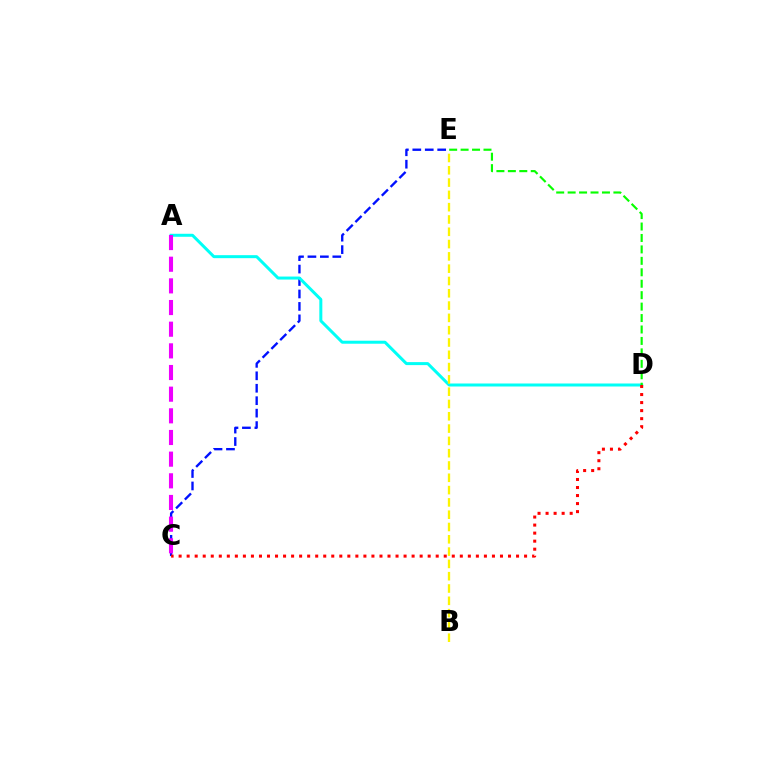{('C', 'E'): [{'color': '#0010ff', 'line_style': 'dashed', 'thickness': 1.69}], ('A', 'D'): [{'color': '#00fff6', 'line_style': 'solid', 'thickness': 2.16}], ('C', 'D'): [{'color': '#ff0000', 'line_style': 'dotted', 'thickness': 2.18}], ('B', 'E'): [{'color': '#fcf500', 'line_style': 'dashed', 'thickness': 1.67}], ('D', 'E'): [{'color': '#08ff00', 'line_style': 'dashed', 'thickness': 1.55}], ('A', 'C'): [{'color': '#ee00ff', 'line_style': 'dashed', 'thickness': 2.94}]}